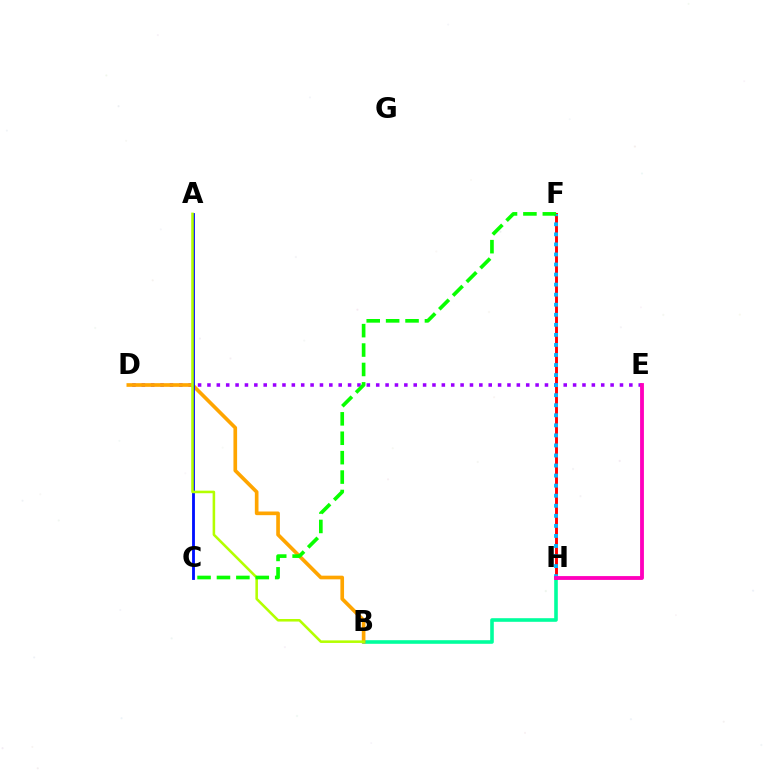{('B', 'H'): [{'color': '#00ff9d', 'line_style': 'solid', 'thickness': 2.59}], ('F', 'H'): [{'color': '#ff0000', 'line_style': 'solid', 'thickness': 2.09}, {'color': '#00b5ff', 'line_style': 'dotted', 'thickness': 2.73}], ('D', 'E'): [{'color': '#9b00ff', 'line_style': 'dotted', 'thickness': 2.55}], ('E', 'H'): [{'color': '#ff00bd', 'line_style': 'solid', 'thickness': 2.76}], ('B', 'D'): [{'color': '#ffa500', 'line_style': 'solid', 'thickness': 2.64}], ('A', 'C'): [{'color': '#0010ff', 'line_style': 'solid', 'thickness': 2.04}], ('A', 'B'): [{'color': '#b3ff00', 'line_style': 'solid', 'thickness': 1.84}], ('C', 'F'): [{'color': '#08ff00', 'line_style': 'dashed', 'thickness': 2.64}]}